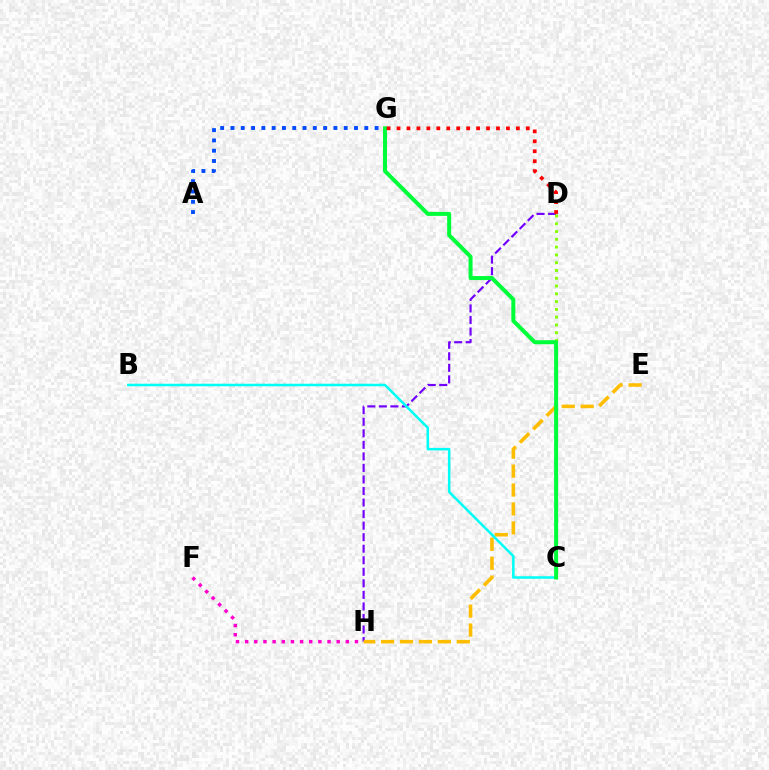{('D', 'H'): [{'color': '#7200ff', 'line_style': 'dashed', 'thickness': 1.57}], ('E', 'H'): [{'color': '#ffbd00', 'line_style': 'dashed', 'thickness': 2.57}], ('C', 'D'): [{'color': '#84ff00', 'line_style': 'dotted', 'thickness': 2.12}], ('B', 'C'): [{'color': '#00fff6', 'line_style': 'solid', 'thickness': 1.82}], ('A', 'G'): [{'color': '#004bff', 'line_style': 'dotted', 'thickness': 2.8}], ('C', 'G'): [{'color': '#00ff39', 'line_style': 'solid', 'thickness': 2.88}], ('D', 'G'): [{'color': '#ff0000', 'line_style': 'dotted', 'thickness': 2.7}], ('F', 'H'): [{'color': '#ff00cf', 'line_style': 'dotted', 'thickness': 2.49}]}